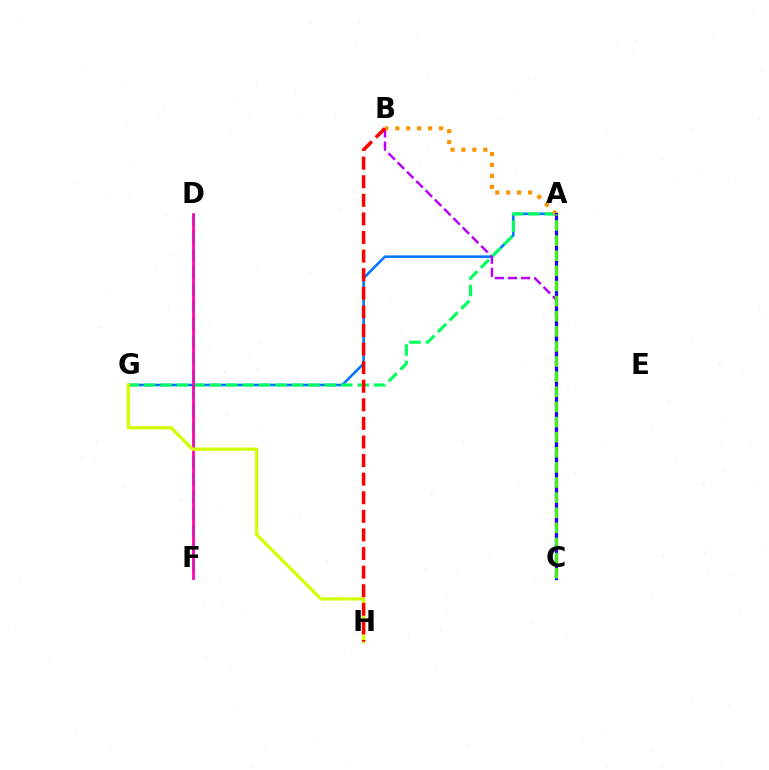{('D', 'F'): [{'color': '#00fff6', 'line_style': 'dashed', 'thickness': 2.34}, {'color': '#ff00ac', 'line_style': 'solid', 'thickness': 1.94}], ('A', 'G'): [{'color': '#0074ff', 'line_style': 'solid', 'thickness': 1.84}, {'color': '#00ff5c', 'line_style': 'dashed', 'thickness': 2.23}], ('B', 'C'): [{'color': '#b900ff', 'line_style': 'dashed', 'thickness': 1.78}], ('A', 'B'): [{'color': '#ff9400', 'line_style': 'dotted', 'thickness': 2.97}], ('G', 'H'): [{'color': '#d1ff00', 'line_style': 'solid', 'thickness': 2.31}], ('A', 'C'): [{'color': '#2500ff', 'line_style': 'solid', 'thickness': 2.31}, {'color': '#3dff00', 'line_style': 'dashed', 'thickness': 2.05}], ('B', 'H'): [{'color': '#ff0000', 'line_style': 'dashed', 'thickness': 2.53}]}